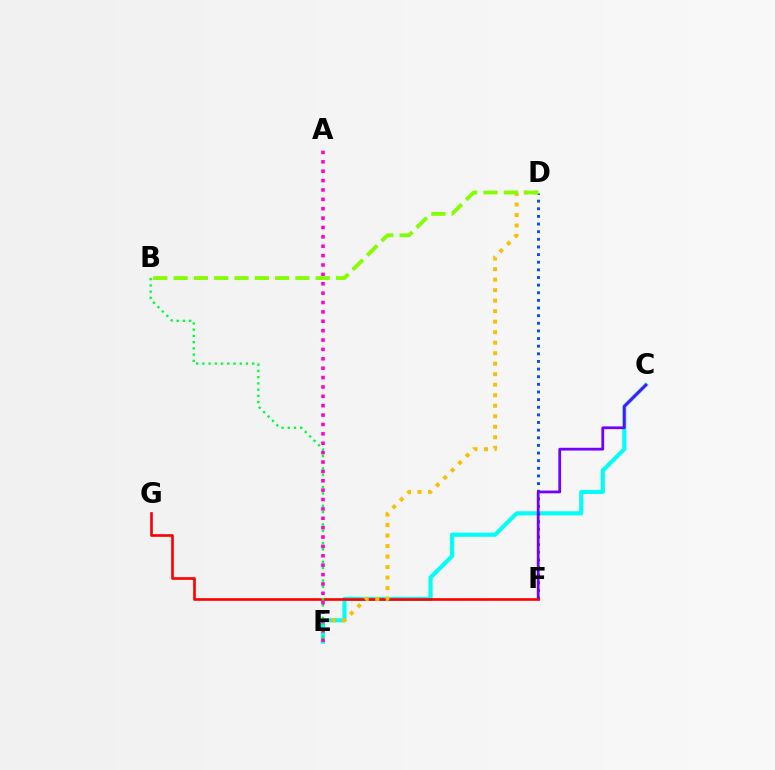{('C', 'E'): [{'color': '#00fff6', 'line_style': 'solid', 'thickness': 2.96}], ('D', 'F'): [{'color': '#004bff', 'line_style': 'dotted', 'thickness': 2.07}], ('C', 'F'): [{'color': '#7200ff', 'line_style': 'solid', 'thickness': 1.99}], ('F', 'G'): [{'color': '#ff0000', 'line_style': 'solid', 'thickness': 1.9}], ('B', 'E'): [{'color': '#00ff39', 'line_style': 'dotted', 'thickness': 1.69}], ('D', 'E'): [{'color': '#ffbd00', 'line_style': 'dotted', 'thickness': 2.86}], ('A', 'E'): [{'color': '#ff00cf', 'line_style': 'dotted', 'thickness': 2.55}], ('B', 'D'): [{'color': '#84ff00', 'line_style': 'dashed', 'thickness': 2.76}]}